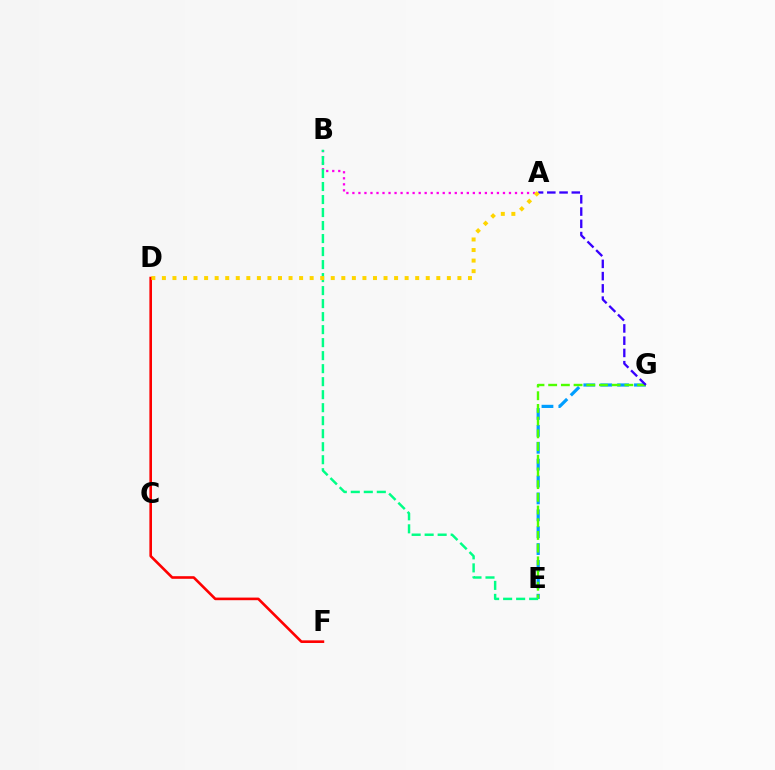{('E', 'G'): [{'color': '#009eff', 'line_style': 'dashed', 'thickness': 2.29}, {'color': '#4fff00', 'line_style': 'dashed', 'thickness': 1.73}], ('A', 'B'): [{'color': '#ff00ed', 'line_style': 'dotted', 'thickness': 1.64}], ('A', 'G'): [{'color': '#3700ff', 'line_style': 'dashed', 'thickness': 1.66}], ('B', 'E'): [{'color': '#00ff86', 'line_style': 'dashed', 'thickness': 1.77}], ('D', 'F'): [{'color': '#ff0000', 'line_style': 'solid', 'thickness': 1.89}], ('A', 'D'): [{'color': '#ffd500', 'line_style': 'dotted', 'thickness': 2.87}]}